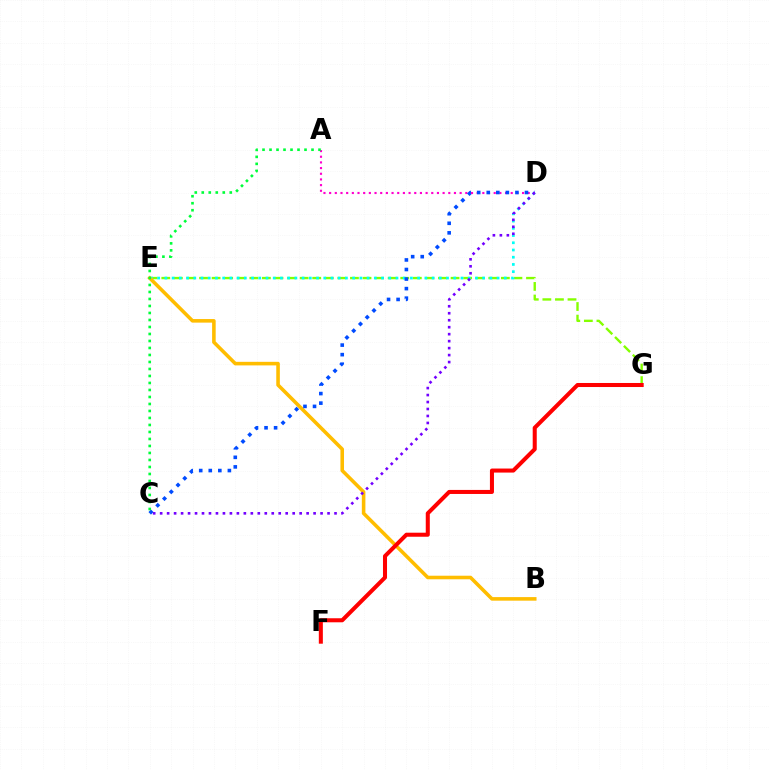{('E', 'G'): [{'color': '#84ff00', 'line_style': 'dashed', 'thickness': 1.71}], ('D', 'E'): [{'color': '#00fff6', 'line_style': 'dotted', 'thickness': 1.96}], ('A', 'D'): [{'color': '#ff00cf', 'line_style': 'dotted', 'thickness': 1.54}], ('B', 'E'): [{'color': '#ffbd00', 'line_style': 'solid', 'thickness': 2.57}], ('C', 'D'): [{'color': '#004bff', 'line_style': 'dotted', 'thickness': 2.6}, {'color': '#7200ff', 'line_style': 'dotted', 'thickness': 1.9}], ('A', 'C'): [{'color': '#00ff39', 'line_style': 'dotted', 'thickness': 1.9}], ('F', 'G'): [{'color': '#ff0000', 'line_style': 'solid', 'thickness': 2.91}]}